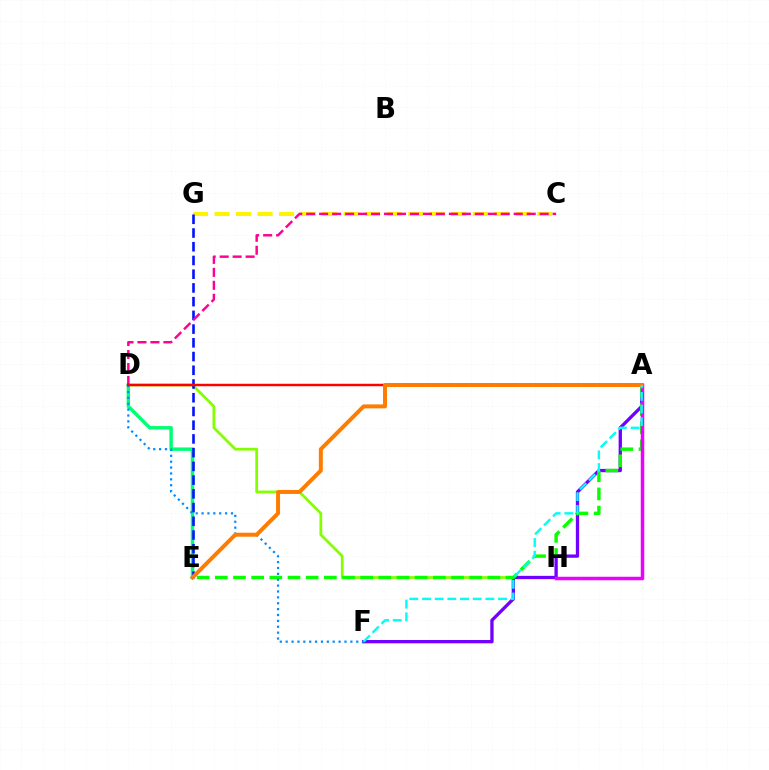{('D', 'E'): [{'color': '#00ff74', 'line_style': 'solid', 'thickness': 2.48}], ('C', 'G'): [{'color': '#fcf500', 'line_style': 'dashed', 'thickness': 2.92}], ('D', 'H'): [{'color': '#84ff00', 'line_style': 'solid', 'thickness': 1.99}], ('E', 'G'): [{'color': '#0010ff', 'line_style': 'dashed', 'thickness': 1.86}], ('A', 'F'): [{'color': '#7200ff', 'line_style': 'solid', 'thickness': 2.38}, {'color': '#00fff6', 'line_style': 'dashed', 'thickness': 1.72}], ('A', 'E'): [{'color': '#08ff00', 'line_style': 'dashed', 'thickness': 2.47}, {'color': '#ff7c00', 'line_style': 'solid', 'thickness': 2.86}], ('D', 'F'): [{'color': '#008cff', 'line_style': 'dotted', 'thickness': 1.6}], ('C', 'D'): [{'color': '#ff0094', 'line_style': 'dashed', 'thickness': 1.76}], ('A', 'D'): [{'color': '#ff0000', 'line_style': 'solid', 'thickness': 1.78}], ('A', 'H'): [{'color': '#ee00ff', 'line_style': 'solid', 'thickness': 2.52}]}